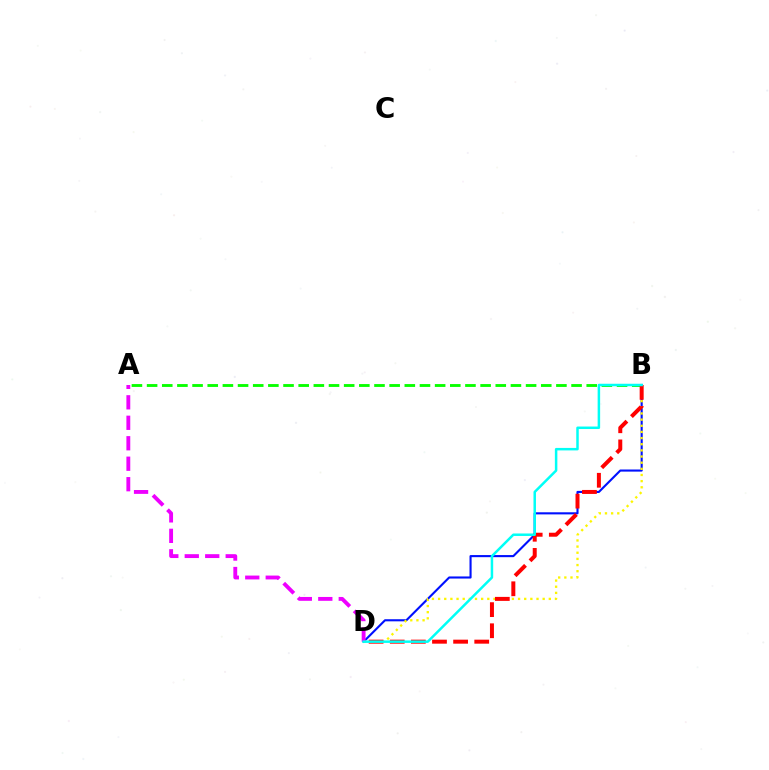{('A', 'B'): [{'color': '#08ff00', 'line_style': 'dashed', 'thickness': 2.06}], ('B', 'D'): [{'color': '#0010ff', 'line_style': 'solid', 'thickness': 1.52}, {'color': '#fcf500', 'line_style': 'dotted', 'thickness': 1.67}, {'color': '#ff0000', 'line_style': 'dashed', 'thickness': 2.87}, {'color': '#00fff6', 'line_style': 'solid', 'thickness': 1.8}], ('A', 'D'): [{'color': '#ee00ff', 'line_style': 'dashed', 'thickness': 2.78}]}